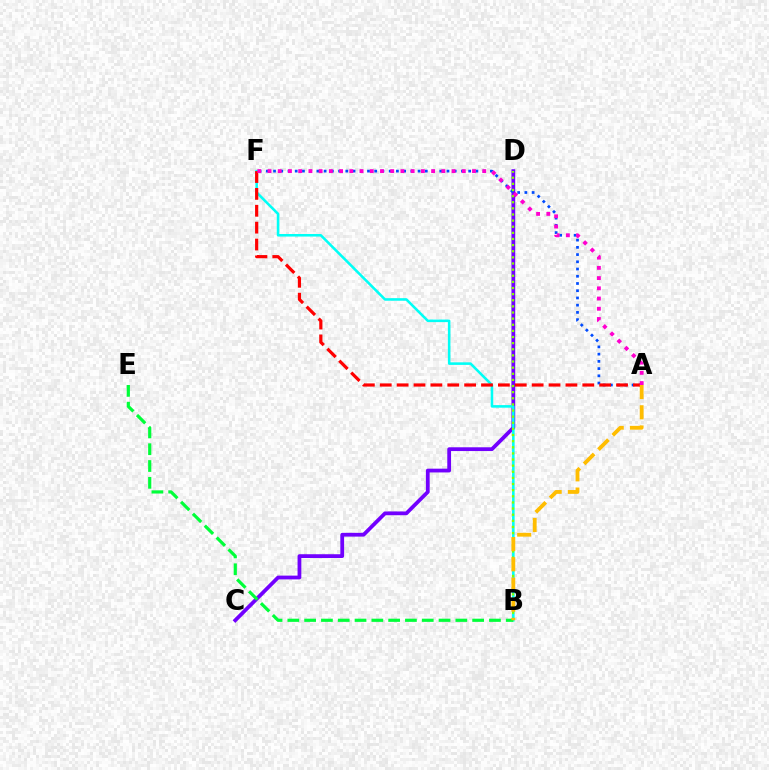{('C', 'D'): [{'color': '#7200ff', 'line_style': 'solid', 'thickness': 2.71}], ('B', 'F'): [{'color': '#00fff6', 'line_style': 'solid', 'thickness': 1.85}], ('A', 'F'): [{'color': '#004bff', 'line_style': 'dotted', 'thickness': 1.96}, {'color': '#ff0000', 'line_style': 'dashed', 'thickness': 2.29}, {'color': '#ff00cf', 'line_style': 'dotted', 'thickness': 2.78}], ('B', 'D'): [{'color': '#84ff00', 'line_style': 'dotted', 'thickness': 1.66}], ('B', 'E'): [{'color': '#00ff39', 'line_style': 'dashed', 'thickness': 2.28}], ('A', 'B'): [{'color': '#ffbd00', 'line_style': 'dashed', 'thickness': 2.75}]}